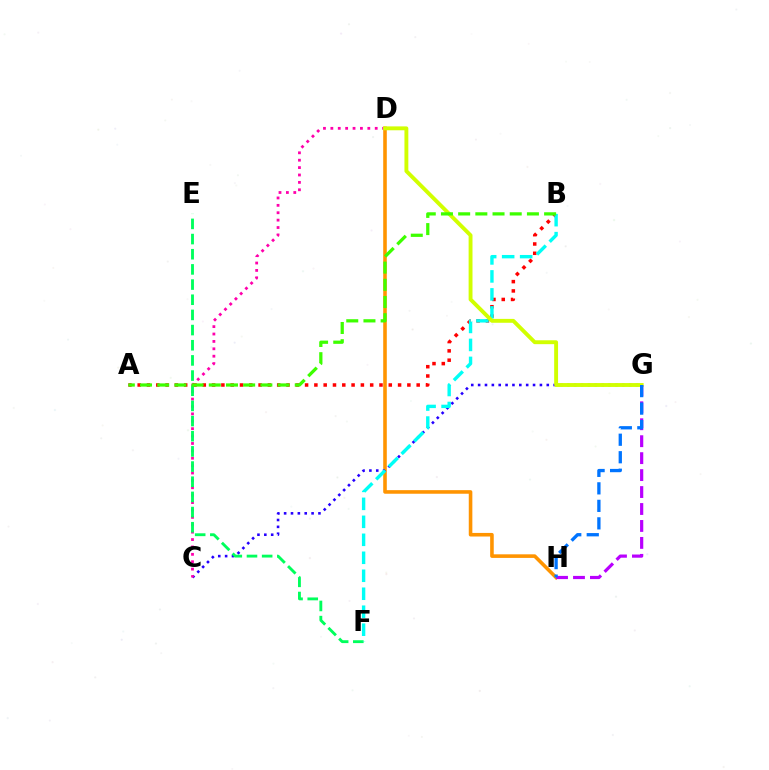{('D', 'H'): [{'color': '#ff9400', 'line_style': 'solid', 'thickness': 2.58}], ('C', 'G'): [{'color': '#2500ff', 'line_style': 'dotted', 'thickness': 1.87}], ('C', 'D'): [{'color': '#ff00ac', 'line_style': 'dotted', 'thickness': 2.01}], ('A', 'B'): [{'color': '#ff0000', 'line_style': 'dotted', 'thickness': 2.53}, {'color': '#3dff00', 'line_style': 'dashed', 'thickness': 2.34}], ('E', 'F'): [{'color': '#00ff5c', 'line_style': 'dashed', 'thickness': 2.06}], ('B', 'F'): [{'color': '#00fff6', 'line_style': 'dashed', 'thickness': 2.44}], ('D', 'G'): [{'color': '#d1ff00', 'line_style': 'solid', 'thickness': 2.8}], ('G', 'H'): [{'color': '#b900ff', 'line_style': 'dashed', 'thickness': 2.3}, {'color': '#0074ff', 'line_style': 'dashed', 'thickness': 2.38}]}